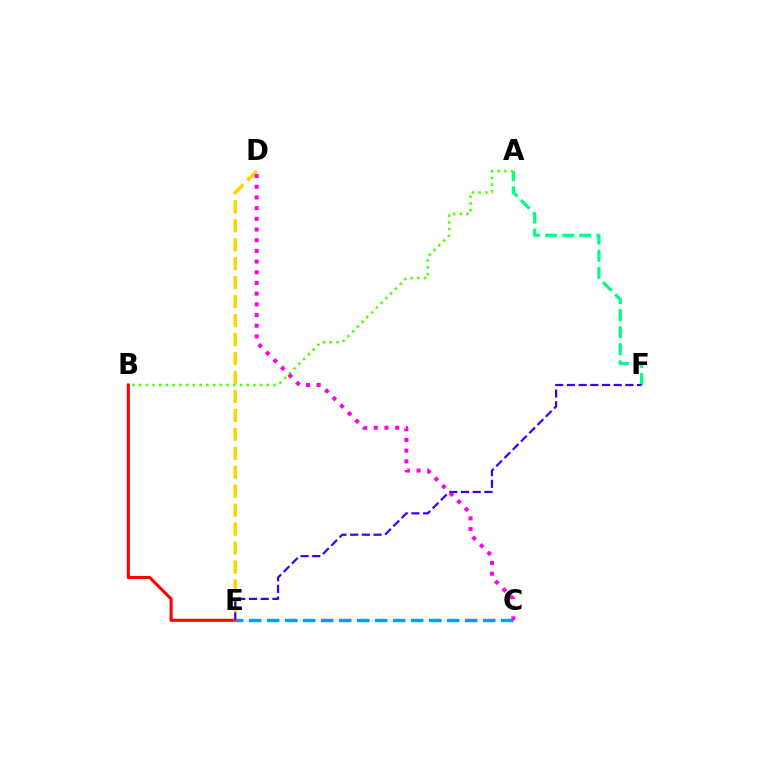{('A', 'F'): [{'color': '#00ff86', 'line_style': 'dashed', 'thickness': 2.32}], ('B', 'E'): [{'color': '#ff0000', 'line_style': 'solid', 'thickness': 2.21}], ('C', 'E'): [{'color': '#009eff', 'line_style': 'dashed', 'thickness': 2.45}], ('D', 'E'): [{'color': '#ffd500', 'line_style': 'dashed', 'thickness': 2.58}], ('A', 'B'): [{'color': '#4fff00', 'line_style': 'dotted', 'thickness': 1.83}], ('C', 'D'): [{'color': '#ff00ed', 'line_style': 'dotted', 'thickness': 2.9}], ('E', 'F'): [{'color': '#3700ff', 'line_style': 'dashed', 'thickness': 1.59}]}